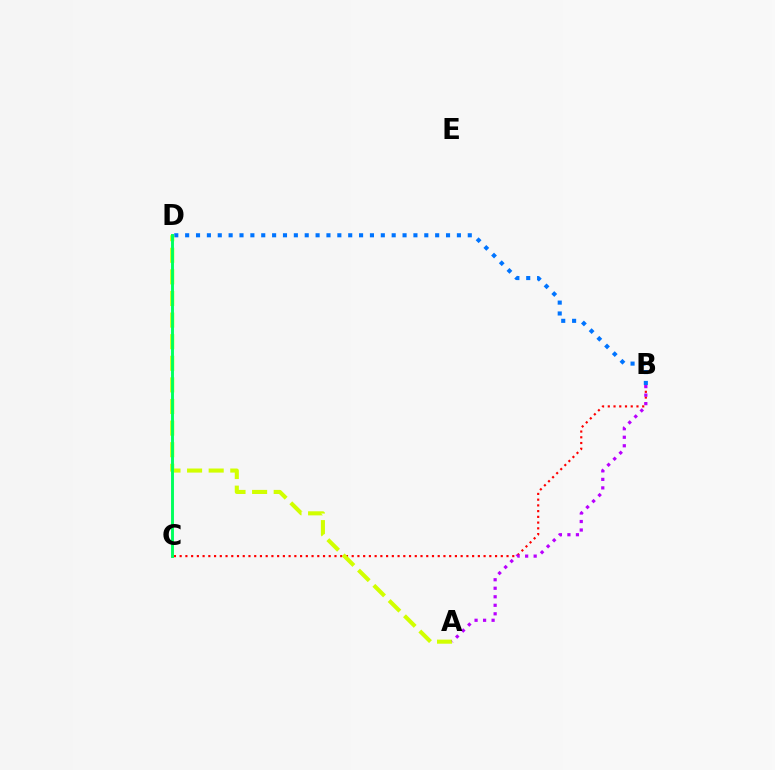{('B', 'D'): [{'color': '#0074ff', 'line_style': 'dotted', 'thickness': 2.95}], ('B', 'C'): [{'color': '#ff0000', 'line_style': 'dotted', 'thickness': 1.56}], ('A', 'D'): [{'color': '#d1ff00', 'line_style': 'dashed', 'thickness': 2.93}], ('C', 'D'): [{'color': '#00ff5c', 'line_style': 'solid', 'thickness': 2.1}], ('A', 'B'): [{'color': '#b900ff', 'line_style': 'dotted', 'thickness': 2.31}]}